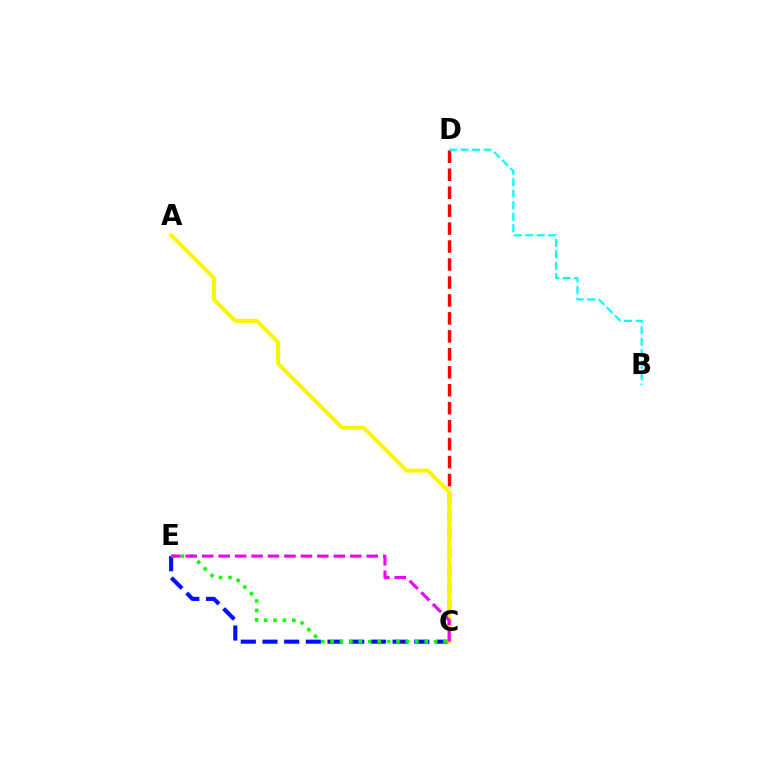{('C', 'D'): [{'color': '#ff0000', 'line_style': 'dashed', 'thickness': 2.44}], ('C', 'E'): [{'color': '#0010ff', 'line_style': 'dashed', 'thickness': 2.95}, {'color': '#08ff00', 'line_style': 'dotted', 'thickness': 2.56}, {'color': '#ee00ff', 'line_style': 'dashed', 'thickness': 2.24}], ('B', 'D'): [{'color': '#00fff6', 'line_style': 'dashed', 'thickness': 1.56}], ('A', 'C'): [{'color': '#fcf500', 'line_style': 'solid', 'thickness': 2.87}]}